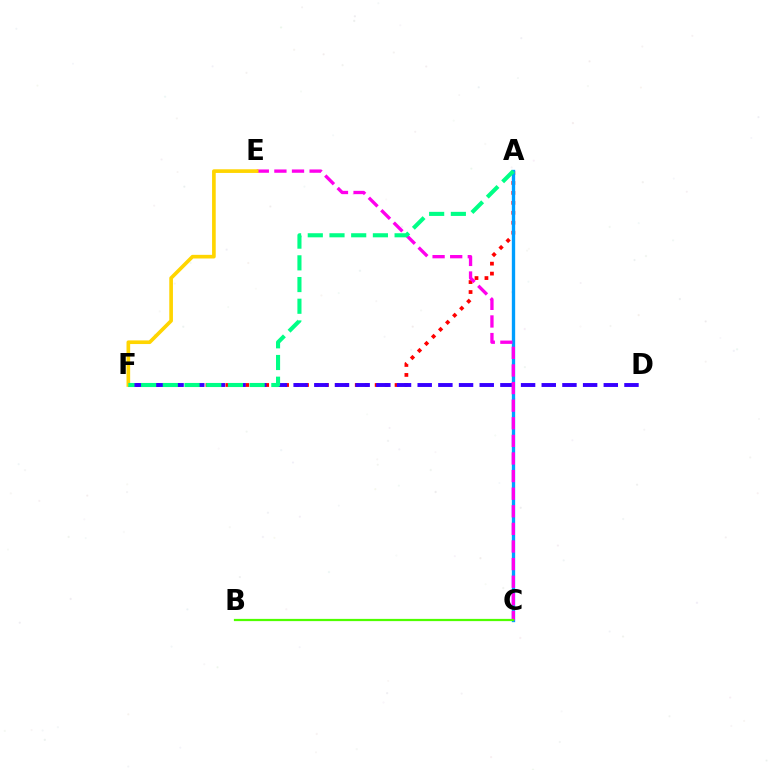{('A', 'F'): [{'color': '#ff0000', 'line_style': 'dotted', 'thickness': 2.7}, {'color': '#00ff86', 'line_style': 'dashed', 'thickness': 2.95}], ('D', 'F'): [{'color': '#3700ff', 'line_style': 'dashed', 'thickness': 2.81}], ('A', 'C'): [{'color': '#009eff', 'line_style': 'solid', 'thickness': 2.4}], ('C', 'E'): [{'color': '#ff00ed', 'line_style': 'dashed', 'thickness': 2.39}], ('B', 'C'): [{'color': '#4fff00', 'line_style': 'solid', 'thickness': 1.61}], ('E', 'F'): [{'color': '#ffd500', 'line_style': 'solid', 'thickness': 2.63}]}